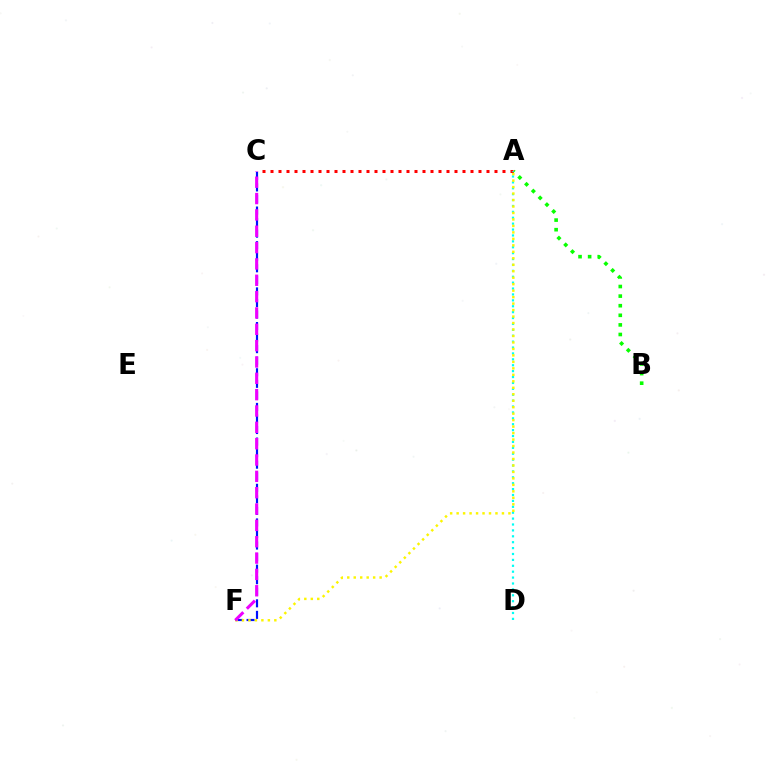{('A', 'B'): [{'color': '#08ff00', 'line_style': 'dotted', 'thickness': 2.61}], ('A', 'C'): [{'color': '#ff0000', 'line_style': 'dotted', 'thickness': 2.17}], ('C', 'F'): [{'color': '#0010ff', 'line_style': 'dashed', 'thickness': 1.57}, {'color': '#ee00ff', 'line_style': 'dashed', 'thickness': 2.22}], ('A', 'D'): [{'color': '#00fff6', 'line_style': 'dotted', 'thickness': 1.6}], ('A', 'F'): [{'color': '#fcf500', 'line_style': 'dotted', 'thickness': 1.76}]}